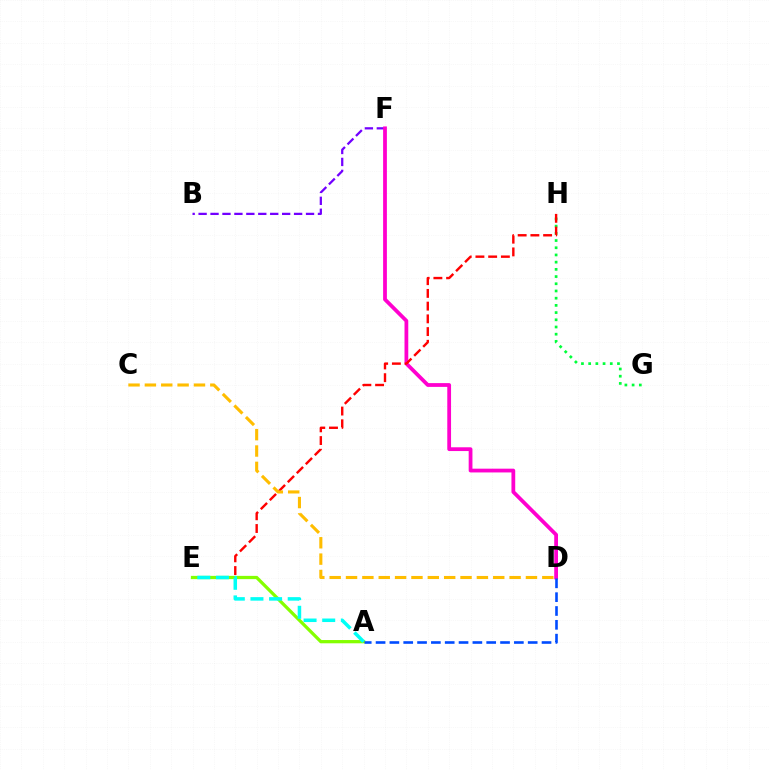{('B', 'F'): [{'color': '#7200ff', 'line_style': 'dashed', 'thickness': 1.62}], ('D', 'F'): [{'color': '#ff00cf', 'line_style': 'solid', 'thickness': 2.72}], ('G', 'H'): [{'color': '#00ff39', 'line_style': 'dotted', 'thickness': 1.96}], ('E', 'H'): [{'color': '#ff0000', 'line_style': 'dashed', 'thickness': 1.73}], ('A', 'E'): [{'color': '#84ff00', 'line_style': 'solid', 'thickness': 2.34}, {'color': '#00fff6', 'line_style': 'dashed', 'thickness': 2.53}], ('C', 'D'): [{'color': '#ffbd00', 'line_style': 'dashed', 'thickness': 2.22}], ('A', 'D'): [{'color': '#004bff', 'line_style': 'dashed', 'thickness': 1.88}]}